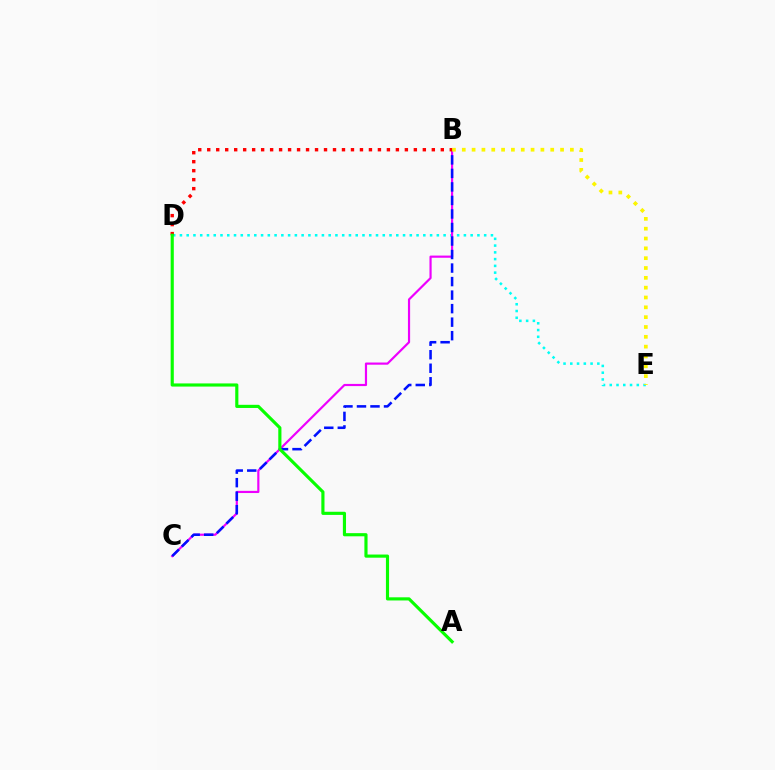{('D', 'E'): [{'color': '#00fff6', 'line_style': 'dotted', 'thickness': 1.84}], ('B', 'C'): [{'color': '#ee00ff', 'line_style': 'solid', 'thickness': 1.57}, {'color': '#0010ff', 'line_style': 'dashed', 'thickness': 1.84}], ('B', 'E'): [{'color': '#fcf500', 'line_style': 'dotted', 'thickness': 2.67}], ('B', 'D'): [{'color': '#ff0000', 'line_style': 'dotted', 'thickness': 2.44}], ('A', 'D'): [{'color': '#08ff00', 'line_style': 'solid', 'thickness': 2.27}]}